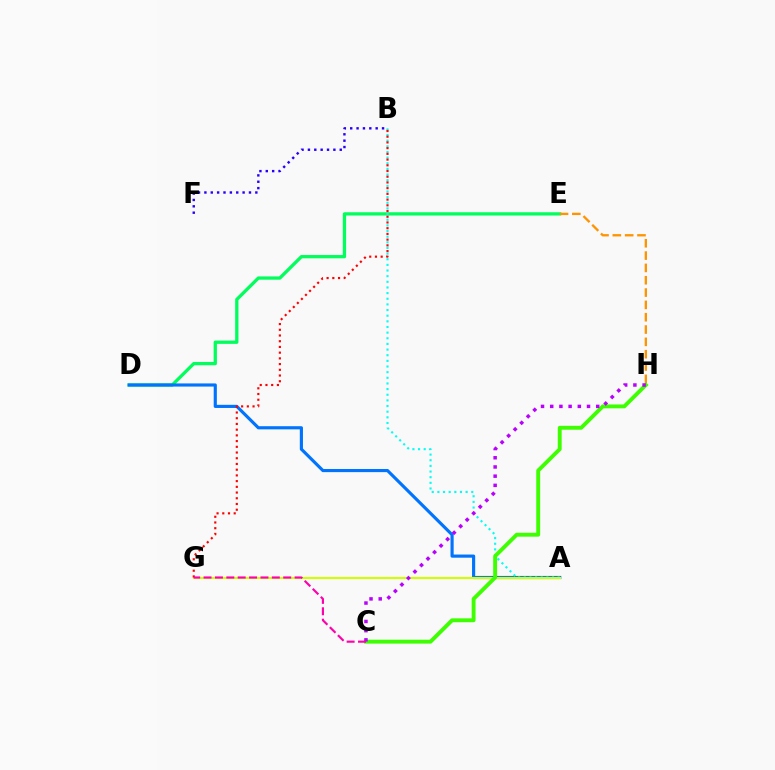{('D', 'E'): [{'color': '#00ff5c', 'line_style': 'solid', 'thickness': 2.36}], ('E', 'H'): [{'color': '#ff9400', 'line_style': 'dashed', 'thickness': 1.67}], ('A', 'D'): [{'color': '#0074ff', 'line_style': 'solid', 'thickness': 2.27}], ('A', 'B'): [{'color': '#00fff6', 'line_style': 'dotted', 'thickness': 1.53}], ('A', 'G'): [{'color': '#d1ff00', 'line_style': 'solid', 'thickness': 1.52}], ('C', 'H'): [{'color': '#3dff00', 'line_style': 'solid', 'thickness': 2.79}, {'color': '#b900ff', 'line_style': 'dotted', 'thickness': 2.5}], ('B', 'G'): [{'color': '#ff0000', 'line_style': 'dotted', 'thickness': 1.55}], ('B', 'F'): [{'color': '#2500ff', 'line_style': 'dotted', 'thickness': 1.73}], ('C', 'G'): [{'color': '#ff00ac', 'line_style': 'dashed', 'thickness': 1.55}]}